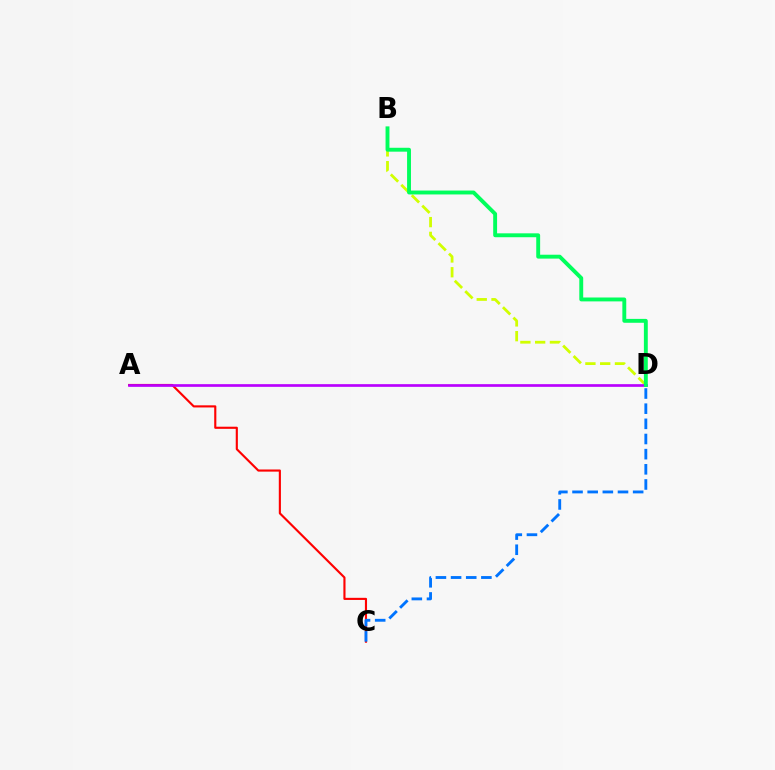{('B', 'D'): [{'color': '#d1ff00', 'line_style': 'dashed', 'thickness': 2.01}, {'color': '#00ff5c', 'line_style': 'solid', 'thickness': 2.8}], ('A', 'C'): [{'color': '#ff0000', 'line_style': 'solid', 'thickness': 1.54}], ('C', 'D'): [{'color': '#0074ff', 'line_style': 'dashed', 'thickness': 2.06}], ('A', 'D'): [{'color': '#b900ff', 'line_style': 'solid', 'thickness': 1.94}]}